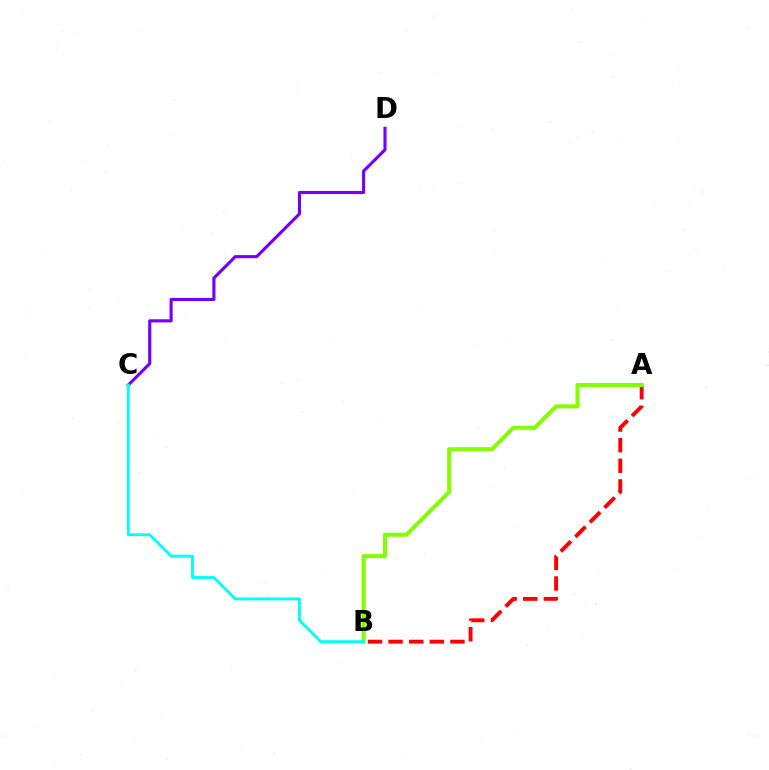{('C', 'D'): [{'color': '#7200ff', 'line_style': 'solid', 'thickness': 2.24}], ('A', 'B'): [{'color': '#ff0000', 'line_style': 'dashed', 'thickness': 2.8}, {'color': '#84ff00', 'line_style': 'solid', 'thickness': 2.9}], ('B', 'C'): [{'color': '#00fff6', 'line_style': 'solid', 'thickness': 2.06}]}